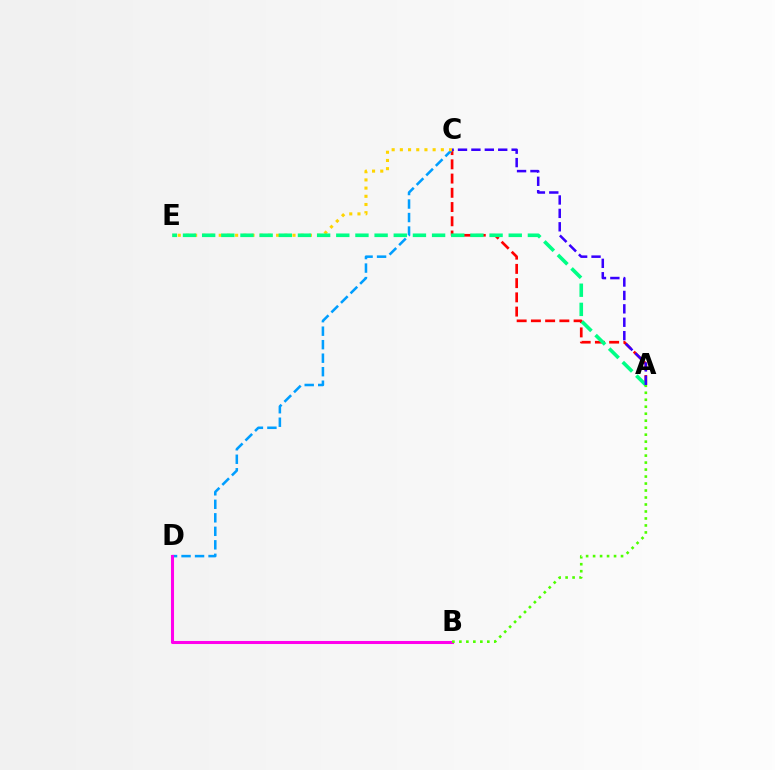{('A', 'C'): [{'color': '#ff0000', 'line_style': 'dashed', 'thickness': 1.93}, {'color': '#3700ff', 'line_style': 'dashed', 'thickness': 1.82}], ('C', 'D'): [{'color': '#009eff', 'line_style': 'dashed', 'thickness': 1.83}], ('C', 'E'): [{'color': '#ffd500', 'line_style': 'dotted', 'thickness': 2.23}], ('A', 'E'): [{'color': '#00ff86', 'line_style': 'dashed', 'thickness': 2.6}], ('B', 'D'): [{'color': '#ff00ed', 'line_style': 'solid', 'thickness': 2.2}], ('A', 'B'): [{'color': '#4fff00', 'line_style': 'dotted', 'thickness': 1.9}]}